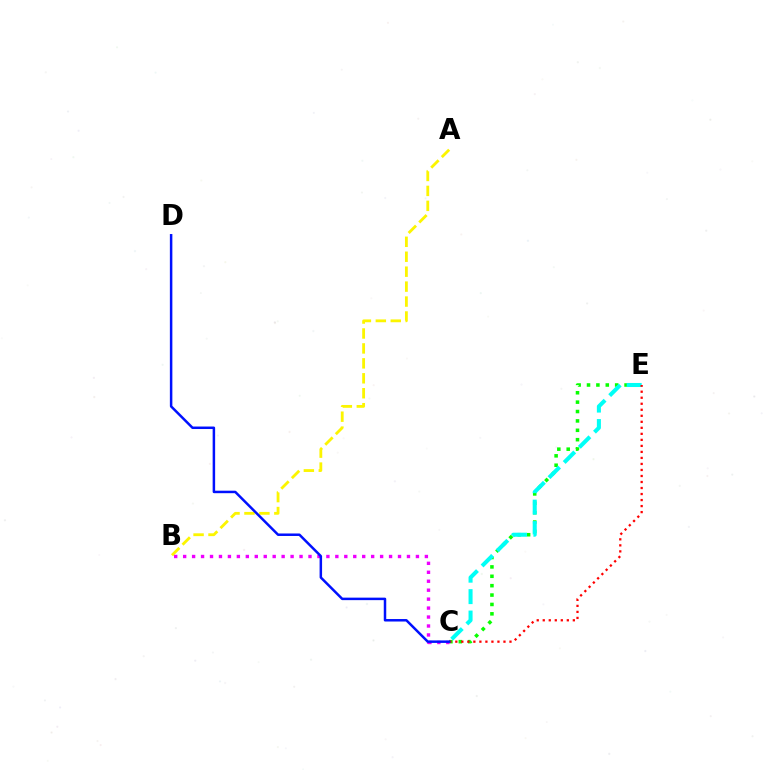{('C', 'E'): [{'color': '#08ff00', 'line_style': 'dotted', 'thickness': 2.55}, {'color': '#00fff6', 'line_style': 'dashed', 'thickness': 2.91}, {'color': '#ff0000', 'line_style': 'dotted', 'thickness': 1.64}], ('A', 'B'): [{'color': '#fcf500', 'line_style': 'dashed', 'thickness': 2.03}], ('B', 'C'): [{'color': '#ee00ff', 'line_style': 'dotted', 'thickness': 2.43}], ('C', 'D'): [{'color': '#0010ff', 'line_style': 'solid', 'thickness': 1.8}]}